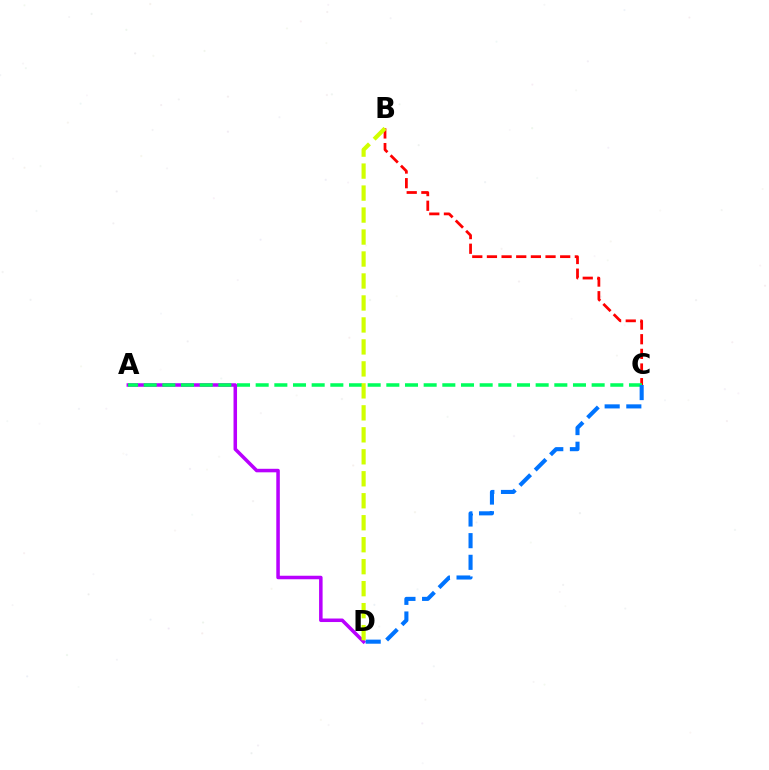{('B', 'C'): [{'color': '#ff0000', 'line_style': 'dashed', 'thickness': 1.99}], ('A', 'D'): [{'color': '#b900ff', 'line_style': 'solid', 'thickness': 2.53}], ('A', 'C'): [{'color': '#00ff5c', 'line_style': 'dashed', 'thickness': 2.54}], ('C', 'D'): [{'color': '#0074ff', 'line_style': 'dashed', 'thickness': 2.94}], ('B', 'D'): [{'color': '#d1ff00', 'line_style': 'dashed', 'thickness': 2.99}]}